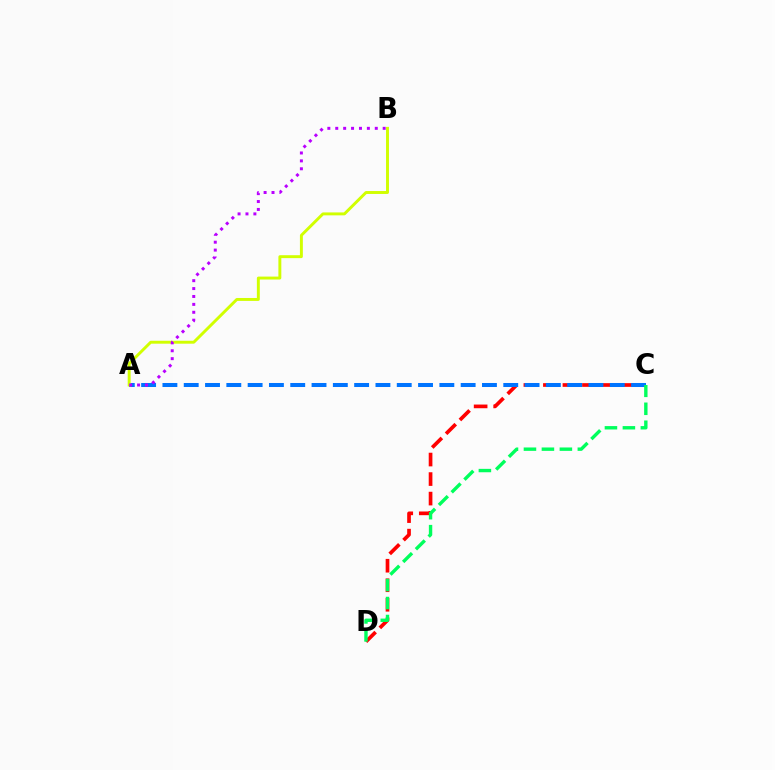{('C', 'D'): [{'color': '#ff0000', 'line_style': 'dashed', 'thickness': 2.65}, {'color': '#00ff5c', 'line_style': 'dashed', 'thickness': 2.44}], ('A', 'C'): [{'color': '#0074ff', 'line_style': 'dashed', 'thickness': 2.89}], ('A', 'B'): [{'color': '#d1ff00', 'line_style': 'solid', 'thickness': 2.11}, {'color': '#b900ff', 'line_style': 'dotted', 'thickness': 2.15}]}